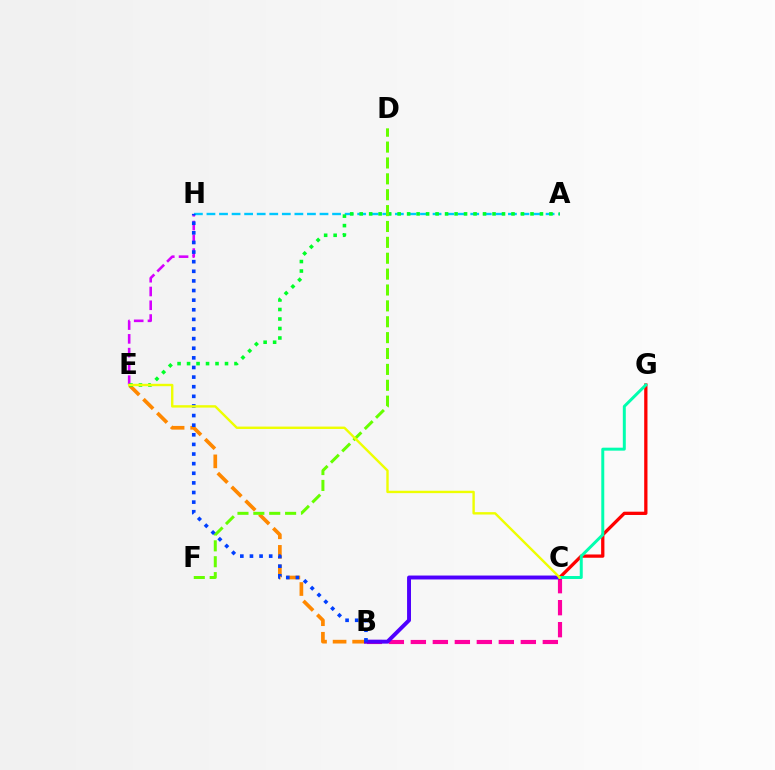{('B', 'E'): [{'color': '#ff8800', 'line_style': 'dashed', 'thickness': 2.66}], ('B', 'C'): [{'color': '#ff00a0', 'line_style': 'dashed', 'thickness': 2.99}, {'color': '#4f00ff', 'line_style': 'solid', 'thickness': 2.82}], ('E', 'H'): [{'color': '#d600ff', 'line_style': 'dashed', 'thickness': 1.87}], ('A', 'H'): [{'color': '#00c7ff', 'line_style': 'dashed', 'thickness': 1.71}], ('A', 'E'): [{'color': '#00ff27', 'line_style': 'dotted', 'thickness': 2.58}], ('D', 'F'): [{'color': '#66ff00', 'line_style': 'dashed', 'thickness': 2.16}], ('C', 'G'): [{'color': '#ff0000', 'line_style': 'solid', 'thickness': 2.36}, {'color': '#00ffaf', 'line_style': 'solid', 'thickness': 2.14}], ('B', 'H'): [{'color': '#003fff', 'line_style': 'dotted', 'thickness': 2.61}], ('C', 'E'): [{'color': '#eeff00', 'line_style': 'solid', 'thickness': 1.73}]}